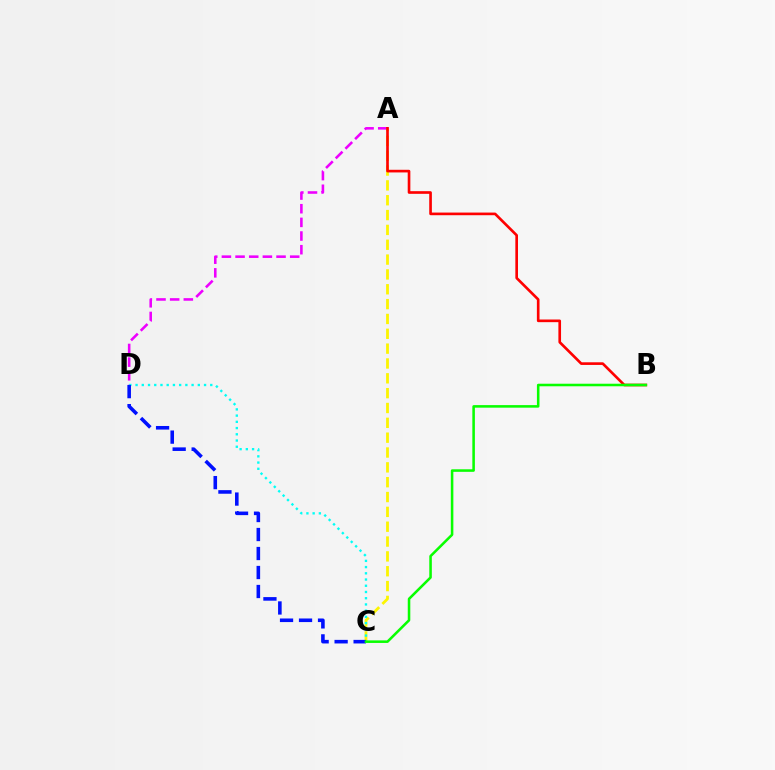{('A', 'D'): [{'color': '#ee00ff', 'line_style': 'dashed', 'thickness': 1.86}], ('A', 'C'): [{'color': '#fcf500', 'line_style': 'dashed', 'thickness': 2.02}], ('A', 'B'): [{'color': '#ff0000', 'line_style': 'solid', 'thickness': 1.91}], ('C', 'D'): [{'color': '#00fff6', 'line_style': 'dotted', 'thickness': 1.69}, {'color': '#0010ff', 'line_style': 'dashed', 'thickness': 2.58}], ('B', 'C'): [{'color': '#08ff00', 'line_style': 'solid', 'thickness': 1.84}]}